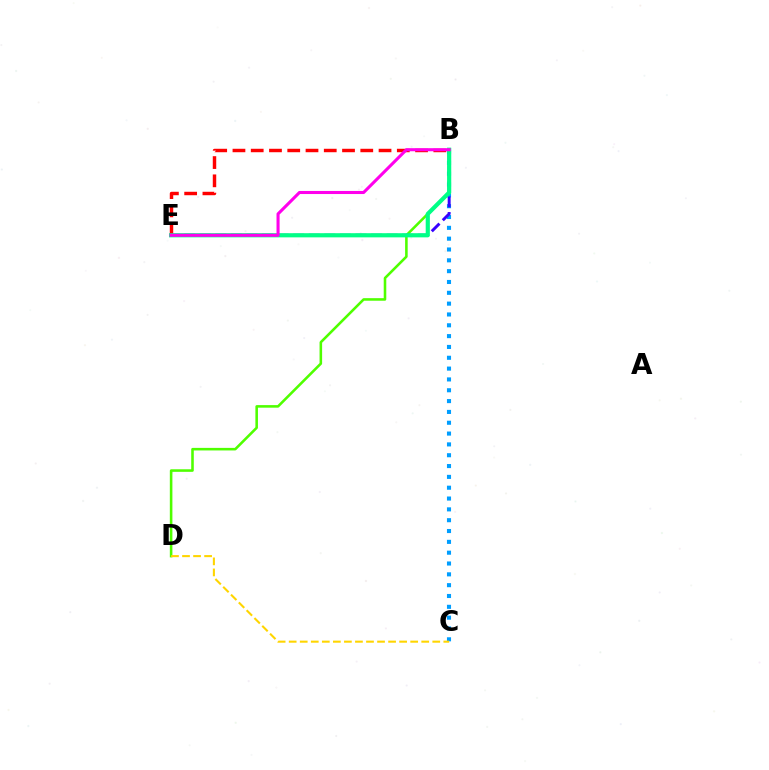{('B', 'E'): [{'color': '#ff0000', 'line_style': 'dashed', 'thickness': 2.48}, {'color': '#3700ff', 'line_style': 'dashed', 'thickness': 2.12}, {'color': '#00ff86', 'line_style': 'solid', 'thickness': 3.0}, {'color': '#ff00ed', 'line_style': 'solid', 'thickness': 2.22}], ('B', 'C'): [{'color': '#009eff', 'line_style': 'dotted', 'thickness': 2.94}], ('B', 'D'): [{'color': '#4fff00', 'line_style': 'solid', 'thickness': 1.85}], ('C', 'D'): [{'color': '#ffd500', 'line_style': 'dashed', 'thickness': 1.5}]}